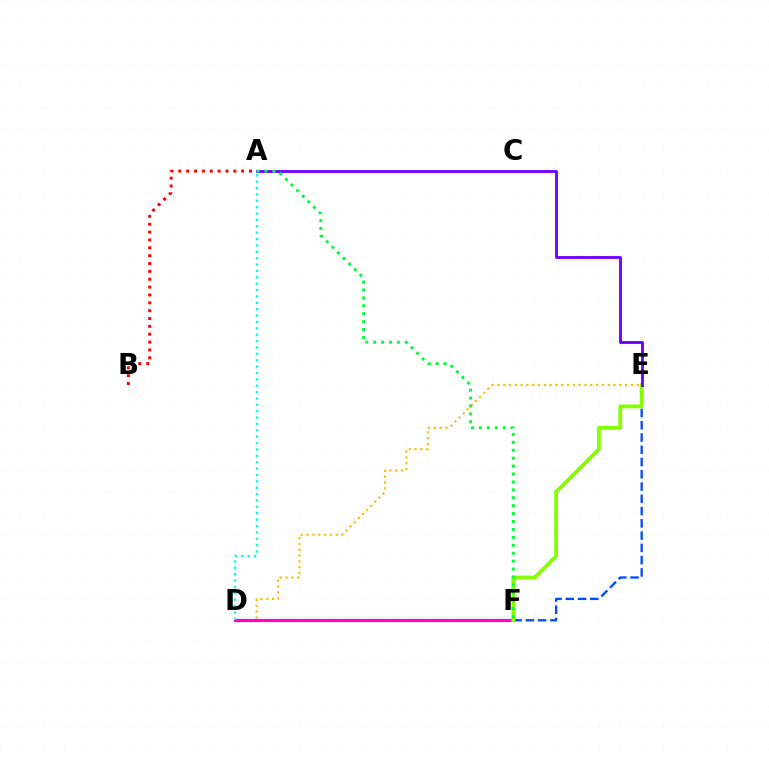{('D', 'E'): [{'color': '#ffbd00', 'line_style': 'dotted', 'thickness': 1.58}], ('D', 'F'): [{'color': '#ff00cf', 'line_style': 'solid', 'thickness': 2.28}], ('E', 'F'): [{'color': '#004bff', 'line_style': 'dashed', 'thickness': 1.67}, {'color': '#84ff00', 'line_style': 'solid', 'thickness': 2.76}], ('A', 'D'): [{'color': '#00fff6', 'line_style': 'dotted', 'thickness': 1.73}], ('A', 'E'): [{'color': '#7200ff', 'line_style': 'solid', 'thickness': 2.06}], ('A', 'F'): [{'color': '#00ff39', 'line_style': 'dotted', 'thickness': 2.15}], ('A', 'B'): [{'color': '#ff0000', 'line_style': 'dotted', 'thickness': 2.13}]}